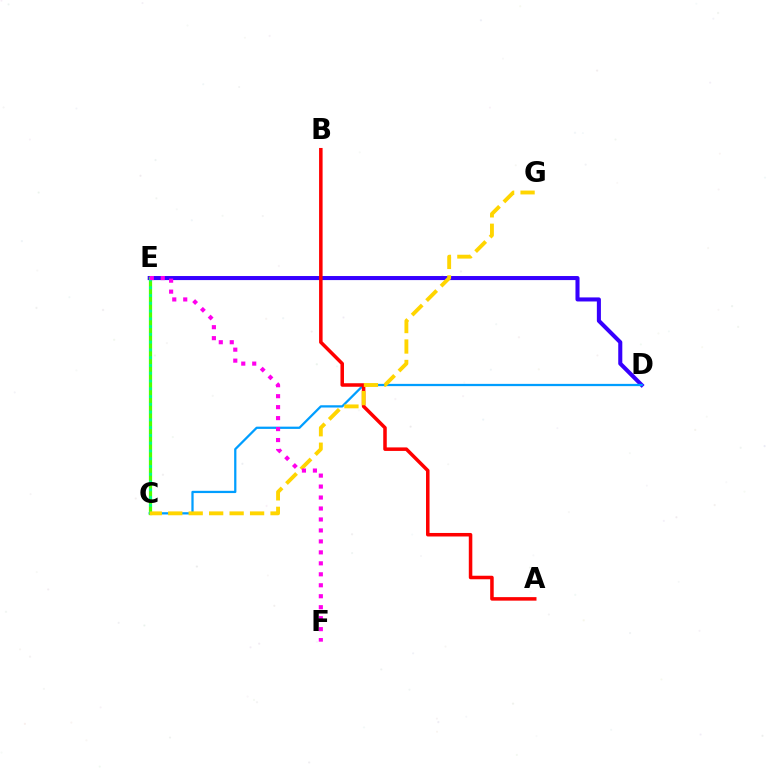{('D', 'E'): [{'color': '#3700ff', 'line_style': 'solid', 'thickness': 2.92}], ('C', 'D'): [{'color': '#009eff', 'line_style': 'solid', 'thickness': 1.63}], ('A', 'B'): [{'color': '#ff0000', 'line_style': 'solid', 'thickness': 2.54}], ('C', 'E'): [{'color': '#4fff00', 'line_style': 'solid', 'thickness': 2.32}, {'color': '#00ff86', 'line_style': 'dotted', 'thickness': 2.11}], ('C', 'G'): [{'color': '#ffd500', 'line_style': 'dashed', 'thickness': 2.78}], ('E', 'F'): [{'color': '#ff00ed', 'line_style': 'dotted', 'thickness': 2.98}]}